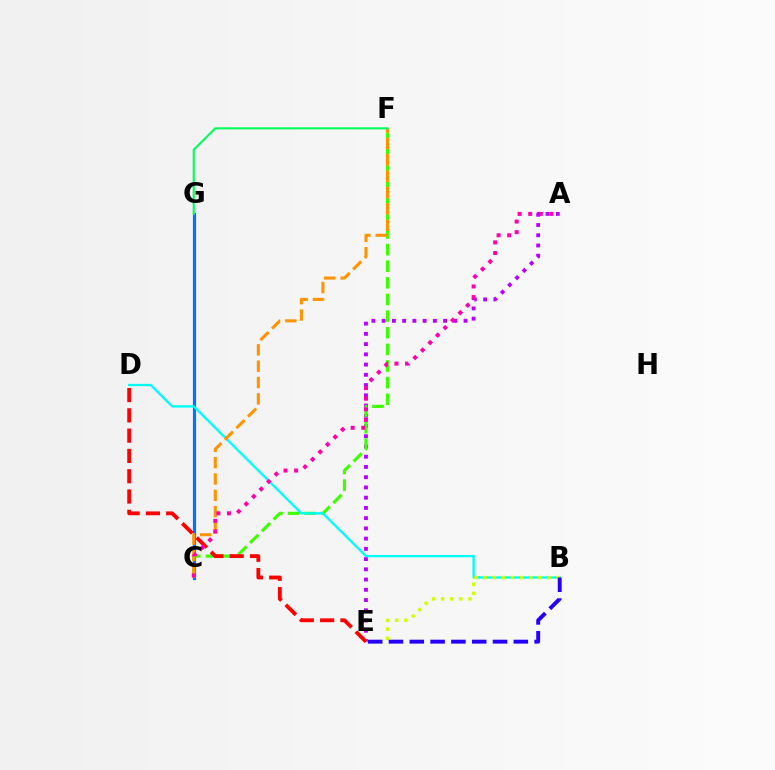{('C', 'G'): [{'color': '#0074ff', 'line_style': 'solid', 'thickness': 2.28}], ('A', 'E'): [{'color': '#b900ff', 'line_style': 'dotted', 'thickness': 2.78}], ('C', 'F'): [{'color': '#3dff00', 'line_style': 'dashed', 'thickness': 2.26}, {'color': '#ff9400', 'line_style': 'dashed', 'thickness': 2.22}], ('D', 'E'): [{'color': '#ff0000', 'line_style': 'dashed', 'thickness': 2.76}], ('B', 'D'): [{'color': '#00fff6', 'line_style': 'solid', 'thickness': 1.69}], ('B', 'E'): [{'color': '#d1ff00', 'line_style': 'dotted', 'thickness': 2.48}, {'color': '#2500ff', 'line_style': 'dashed', 'thickness': 2.83}], ('F', 'G'): [{'color': '#00ff5c', 'line_style': 'solid', 'thickness': 1.51}], ('A', 'C'): [{'color': '#ff00ac', 'line_style': 'dotted', 'thickness': 2.88}]}